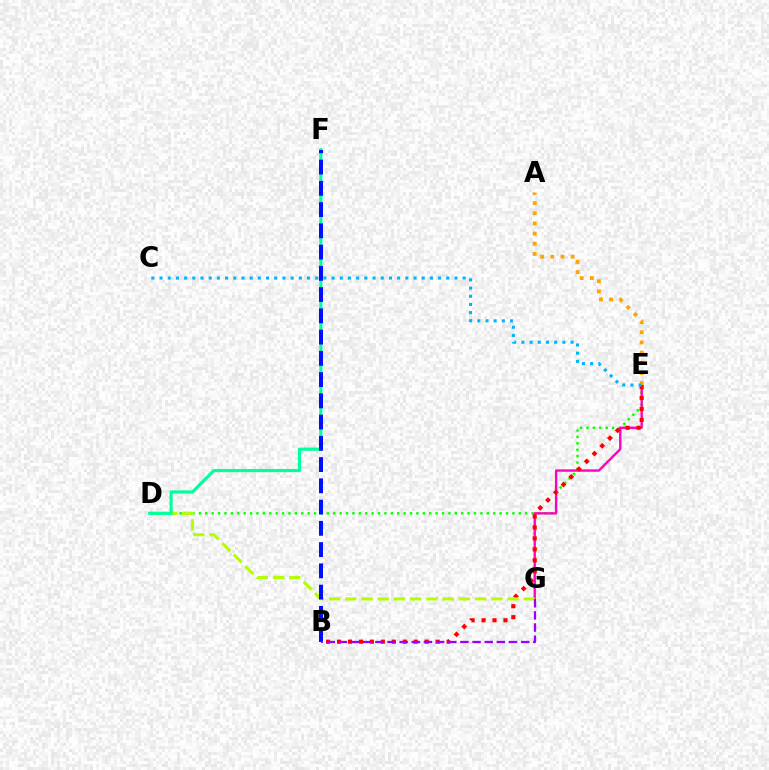{('D', 'E'): [{'color': '#08ff00', 'line_style': 'dotted', 'thickness': 1.74}], ('E', 'G'): [{'color': '#ff00bd', 'line_style': 'solid', 'thickness': 1.7}], ('B', 'E'): [{'color': '#ff0000', 'line_style': 'dotted', 'thickness': 2.98}], ('D', 'G'): [{'color': '#b3ff00', 'line_style': 'dashed', 'thickness': 2.2}], ('A', 'E'): [{'color': '#ffa500', 'line_style': 'dotted', 'thickness': 2.76}], ('D', 'F'): [{'color': '#00ff9d', 'line_style': 'solid', 'thickness': 2.27}], ('B', 'F'): [{'color': '#0010ff', 'line_style': 'dashed', 'thickness': 2.89}], ('C', 'E'): [{'color': '#00b5ff', 'line_style': 'dotted', 'thickness': 2.23}], ('B', 'G'): [{'color': '#9b00ff', 'line_style': 'dashed', 'thickness': 1.65}]}